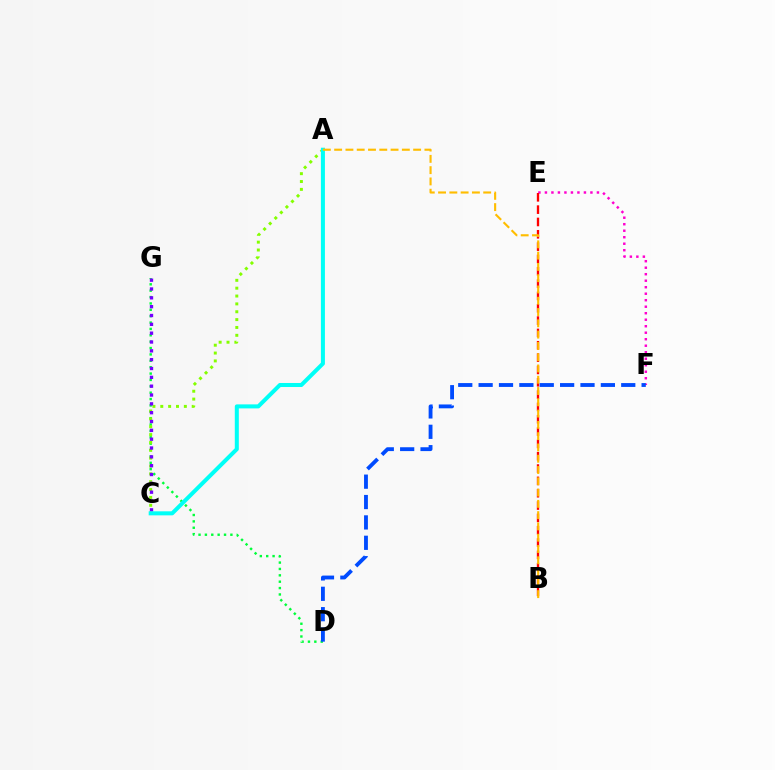{('D', 'G'): [{'color': '#00ff39', 'line_style': 'dotted', 'thickness': 1.73}], ('A', 'C'): [{'color': '#84ff00', 'line_style': 'dotted', 'thickness': 2.13}, {'color': '#00fff6', 'line_style': 'solid', 'thickness': 2.89}], ('C', 'G'): [{'color': '#7200ff', 'line_style': 'dotted', 'thickness': 2.4}], ('E', 'F'): [{'color': '#ff00cf', 'line_style': 'dotted', 'thickness': 1.77}], ('B', 'E'): [{'color': '#ff0000', 'line_style': 'dashed', 'thickness': 1.68}], ('A', 'B'): [{'color': '#ffbd00', 'line_style': 'dashed', 'thickness': 1.53}], ('D', 'F'): [{'color': '#004bff', 'line_style': 'dashed', 'thickness': 2.77}]}